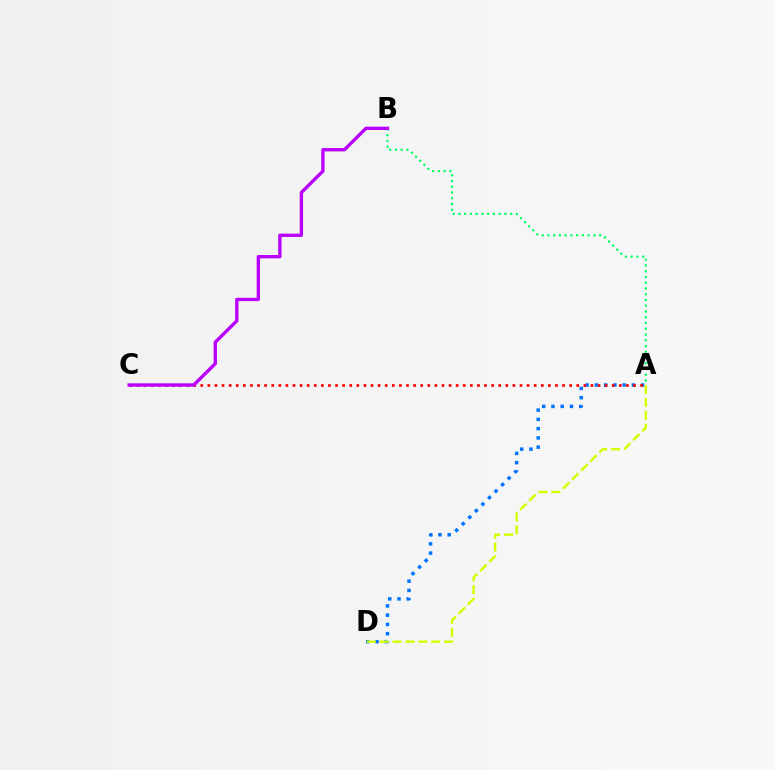{('A', 'D'): [{'color': '#0074ff', 'line_style': 'dotted', 'thickness': 2.51}, {'color': '#d1ff00', 'line_style': 'dashed', 'thickness': 1.75}], ('A', 'B'): [{'color': '#00ff5c', 'line_style': 'dotted', 'thickness': 1.56}], ('A', 'C'): [{'color': '#ff0000', 'line_style': 'dotted', 'thickness': 1.93}], ('B', 'C'): [{'color': '#b900ff', 'line_style': 'solid', 'thickness': 2.41}]}